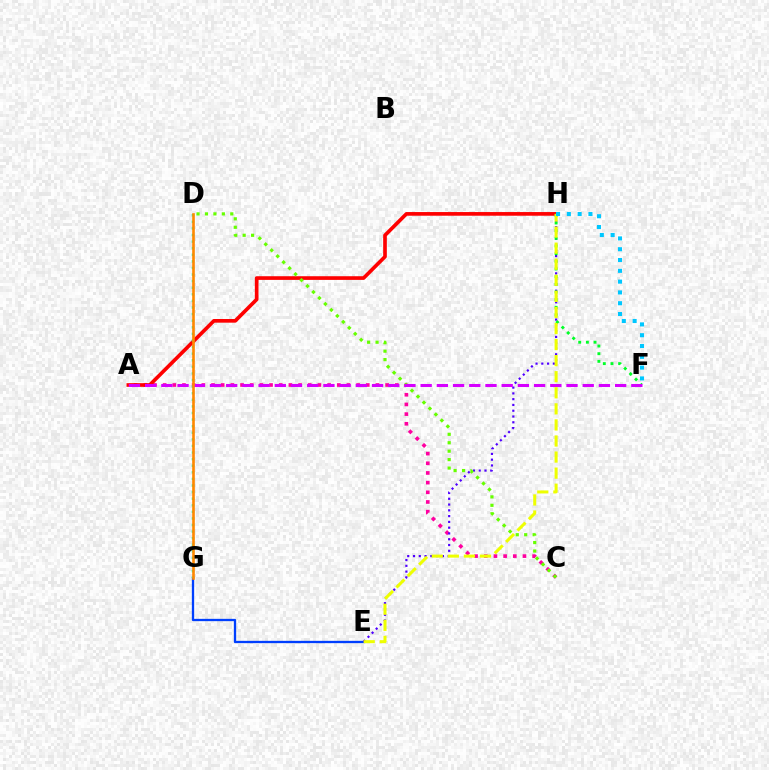{('A', 'C'): [{'color': '#ff00a0', 'line_style': 'dotted', 'thickness': 2.63}], ('E', 'G'): [{'color': '#003fff', 'line_style': 'solid', 'thickness': 1.66}], ('A', 'H'): [{'color': '#ff0000', 'line_style': 'solid', 'thickness': 2.64}], ('E', 'H'): [{'color': '#4f00ff', 'line_style': 'dotted', 'thickness': 1.57}, {'color': '#eeff00', 'line_style': 'dashed', 'thickness': 2.18}], ('D', 'G'): [{'color': '#00ffaf', 'line_style': 'dotted', 'thickness': 1.79}, {'color': '#ff8800', 'line_style': 'solid', 'thickness': 1.89}], ('C', 'D'): [{'color': '#66ff00', 'line_style': 'dotted', 'thickness': 2.29}], ('F', 'H'): [{'color': '#00ff27', 'line_style': 'dotted', 'thickness': 2.08}, {'color': '#00c7ff', 'line_style': 'dotted', 'thickness': 2.93}], ('A', 'F'): [{'color': '#d600ff', 'line_style': 'dashed', 'thickness': 2.2}]}